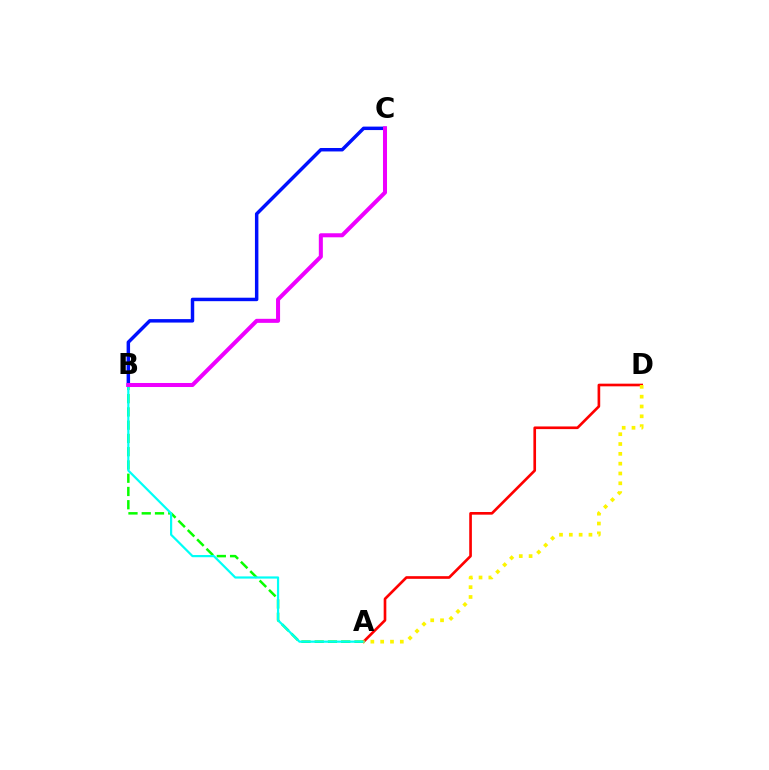{('A', 'B'): [{'color': '#08ff00', 'line_style': 'dashed', 'thickness': 1.8}, {'color': '#00fff6', 'line_style': 'solid', 'thickness': 1.59}], ('A', 'D'): [{'color': '#ff0000', 'line_style': 'solid', 'thickness': 1.91}, {'color': '#fcf500', 'line_style': 'dotted', 'thickness': 2.67}], ('B', 'C'): [{'color': '#0010ff', 'line_style': 'solid', 'thickness': 2.49}, {'color': '#ee00ff', 'line_style': 'solid', 'thickness': 2.9}]}